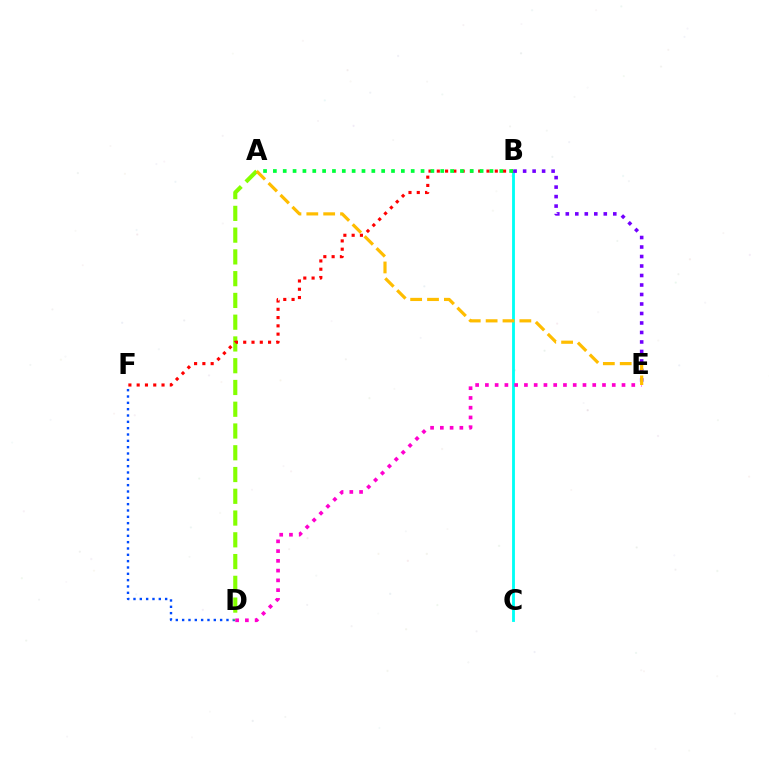{('B', 'C'): [{'color': '#00fff6', 'line_style': 'solid', 'thickness': 2.05}], ('D', 'F'): [{'color': '#004bff', 'line_style': 'dotted', 'thickness': 1.72}], ('A', 'D'): [{'color': '#84ff00', 'line_style': 'dashed', 'thickness': 2.96}], ('B', 'F'): [{'color': '#ff0000', 'line_style': 'dotted', 'thickness': 2.25}], ('B', 'E'): [{'color': '#7200ff', 'line_style': 'dotted', 'thickness': 2.58}], ('D', 'E'): [{'color': '#ff00cf', 'line_style': 'dotted', 'thickness': 2.65}], ('A', 'B'): [{'color': '#00ff39', 'line_style': 'dotted', 'thickness': 2.67}], ('A', 'E'): [{'color': '#ffbd00', 'line_style': 'dashed', 'thickness': 2.29}]}